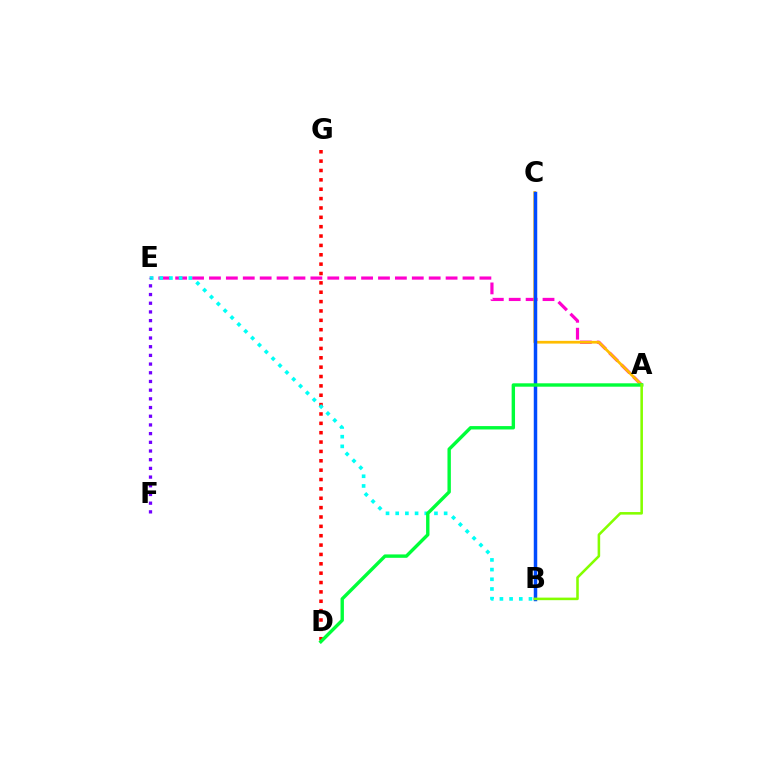{('D', 'G'): [{'color': '#ff0000', 'line_style': 'dotted', 'thickness': 2.54}], ('A', 'E'): [{'color': '#ff00cf', 'line_style': 'dashed', 'thickness': 2.3}], ('A', 'C'): [{'color': '#ffbd00', 'line_style': 'solid', 'thickness': 1.97}], ('B', 'E'): [{'color': '#00fff6', 'line_style': 'dotted', 'thickness': 2.63}], ('B', 'C'): [{'color': '#004bff', 'line_style': 'solid', 'thickness': 2.5}], ('A', 'D'): [{'color': '#00ff39', 'line_style': 'solid', 'thickness': 2.44}], ('E', 'F'): [{'color': '#7200ff', 'line_style': 'dotted', 'thickness': 2.36}], ('A', 'B'): [{'color': '#84ff00', 'line_style': 'solid', 'thickness': 1.85}]}